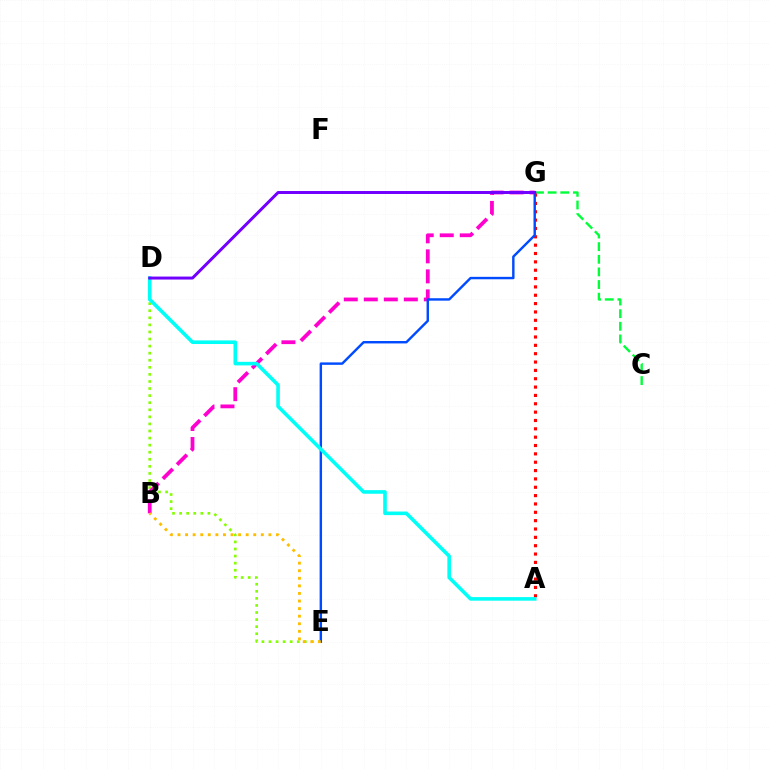{('D', 'E'): [{'color': '#84ff00', 'line_style': 'dotted', 'thickness': 1.92}], ('B', 'G'): [{'color': '#ff00cf', 'line_style': 'dashed', 'thickness': 2.72}], ('C', 'G'): [{'color': '#00ff39', 'line_style': 'dashed', 'thickness': 1.72}], ('A', 'G'): [{'color': '#ff0000', 'line_style': 'dotted', 'thickness': 2.27}], ('E', 'G'): [{'color': '#004bff', 'line_style': 'solid', 'thickness': 1.74}], ('A', 'D'): [{'color': '#00fff6', 'line_style': 'solid', 'thickness': 2.59}], ('B', 'E'): [{'color': '#ffbd00', 'line_style': 'dotted', 'thickness': 2.06}], ('D', 'G'): [{'color': '#7200ff', 'line_style': 'solid', 'thickness': 2.14}]}